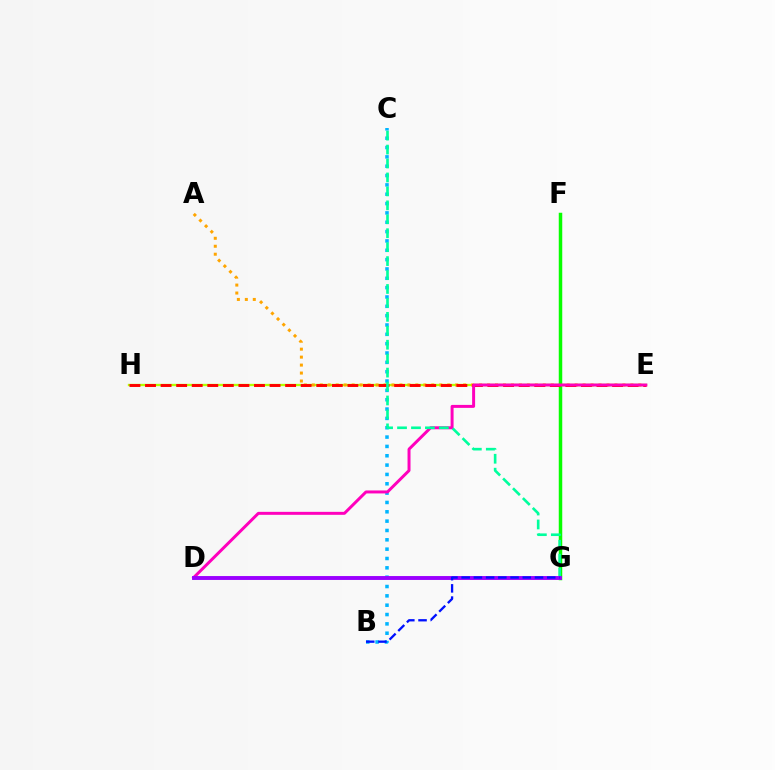{('B', 'C'): [{'color': '#00b5ff', 'line_style': 'dotted', 'thickness': 2.54}], ('E', 'H'): [{'color': '#b3ff00', 'line_style': 'solid', 'thickness': 1.68}, {'color': '#ff0000', 'line_style': 'dashed', 'thickness': 2.11}], ('A', 'E'): [{'color': '#ffa500', 'line_style': 'dotted', 'thickness': 2.16}], ('F', 'G'): [{'color': '#08ff00', 'line_style': 'solid', 'thickness': 2.52}], ('D', 'E'): [{'color': '#ff00bd', 'line_style': 'solid', 'thickness': 2.14}], ('C', 'G'): [{'color': '#00ff9d', 'line_style': 'dashed', 'thickness': 1.89}], ('D', 'G'): [{'color': '#9b00ff', 'line_style': 'solid', 'thickness': 2.8}], ('B', 'G'): [{'color': '#0010ff', 'line_style': 'dashed', 'thickness': 1.66}]}